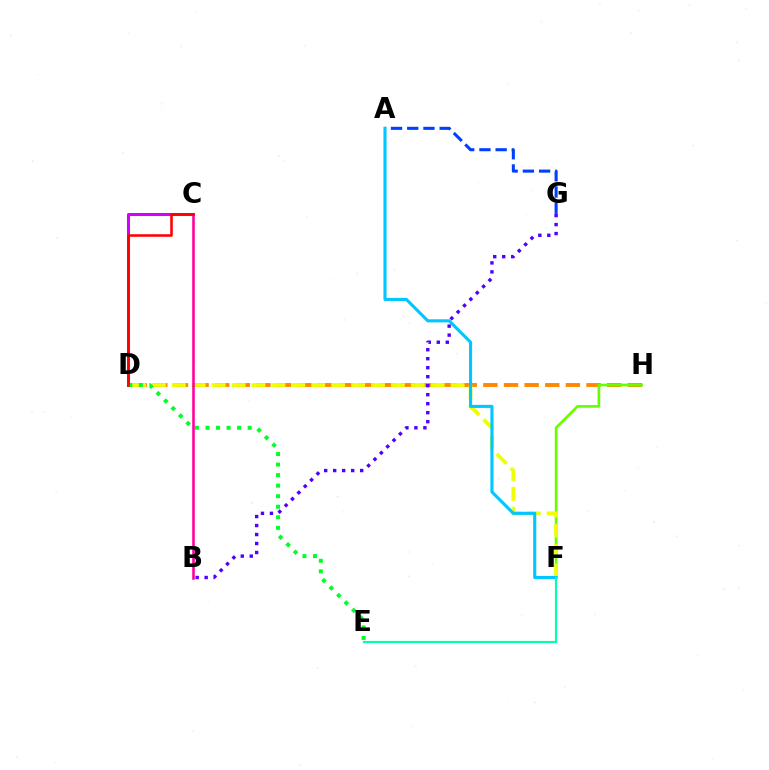{('A', 'G'): [{'color': '#003fff', 'line_style': 'dashed', 'thickness': 2.2}], ('D', 'H'): [{'color': '#ff8800', 'line_style': 'dashed', 'thickness': 2.8}], ('C', 'D'): [{'color': '#d600ff', 'line_style': 'solid', 'thickness': 2.18}, {'color': '#ff0000', 'line_style': 'solid', 'thickness': 1.84}], ('F', 'H'): [{'color': '#66ff00', 'line_style': 'solid', 'thickness': 1.93}], ('D', 'F'): [{'color': '#eeff00', 'line_style': 'dashed', 'thickness': 2.71}], ('D', 'E'): [{'color': '#00ff27', 'line_style': 'dotted', 'thickness': 2.86}], ('A', 'F'): [{'color': '#00c7ff', 'line_style': 'solid', 'thickness': 2.24}], ('B', 'C'): [{'color': '#ff00a0', 'line_style': 'solid', 'thickness': 1.85}], ('B', 'G'): [{'color': '#4f00ff', 'line_style': 'dotted', 'thickness': 2.44}], ('E', 'F'): [{'color': '#00ffaf', 'line_style': 'solid', 'thickness': 1.57}]}